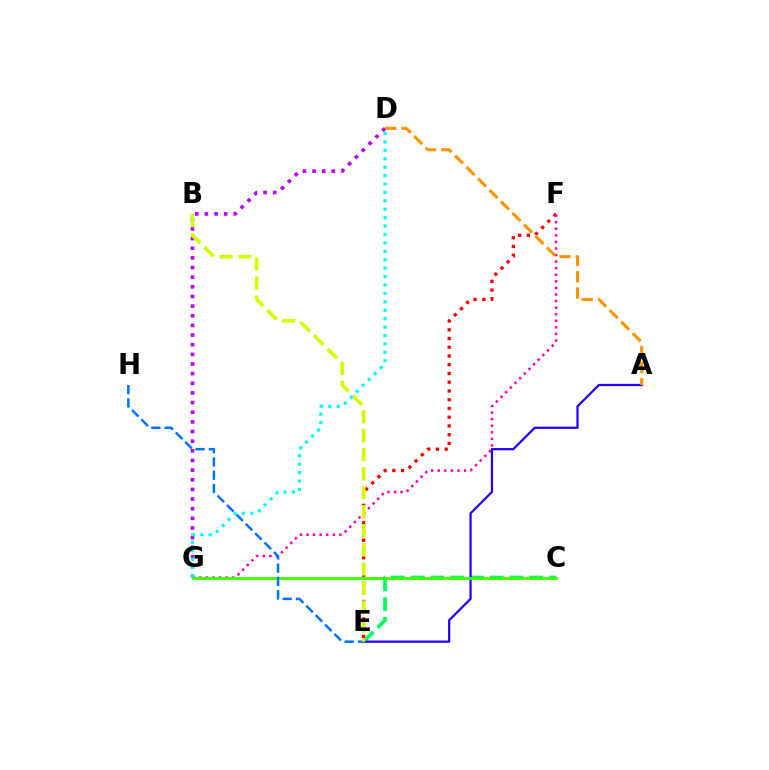{('C', 'E'): [{'color': '#00ff5c', 'line_style': 'dashed', 'thickness': 2.68}], ('E', 'F'): [{'color': '#ff0000', 'line_style': 'dotted', 'thickness': 2.38}], ('D', 'G'): [{'color': '#b900ff', 'line_style': 'dotted', 'thickness': 2.62}, {'color': '#00fff6', 'line_style': 'dotted', 'thickness': 2.29}], ('F', 'G'): [{'color': '#ff00ac', 'line_style': 'dotted', 'thickness': 1.79}], ('A', 'E'): [{'color': '#2500ff', 'line_style': 'solid', 'thickness': 1.62}], ('C', 'G'): [{'color': '#3dff00', 'line_style': 'solid', 'thickness': 2.01}], ('E', 'H'): [{'color': '#0074ff', 'line_style': 'dashed', 'thickness': 1.8}], ('A', 'D'): [{'color': '#ff9400', 'line_style': 'dashed', 'thickness': 2.21}], ('B', 'E'): [{'color': '#d1ff00', 'line_style': 'dashed', 'thickness': 2.59}]}